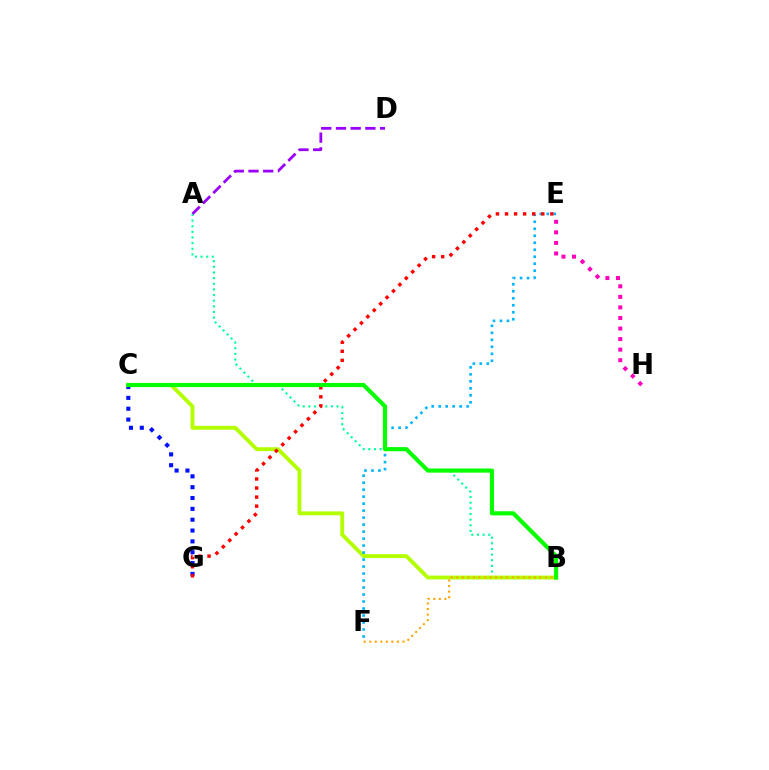{('C', 'G'): [{'color': '#0010ff', 'line_style': 'dotted', 'thickness': 2.95}], ('A', 'B'): [{'color': '#00ff9d', 'line_style': 'dotted', 'thickness': 1.53}], ('B', 'C'): [{'color': '#b3ff00', 'line_style': 'solid', 'thickness': 2.79}, {'color': '#08ff00', 'line_style': 'solid', 'thickness': 2.99}], ('E', 'F'): [{'color': '#00b5ff', 'line_style': 'dotted', 'thickness': 1.9}], ('E', 'G'): [{'color': '#ff0000', 'line_style': 'dotted', 'thickness': 2.46}], ('B', 'F'): [{'color': '#ffa500', 'line_style': 'dotted', 'thickness': 1.51}], ('E', 'H'): [{'color': '#ff00bd', 'line_style': 'dotted', 'thickness': 2.87}], ('A', 'D'): [{'color': '#9b00ff', 'line_style': 'dashed', 'thickness': 2.0}]}